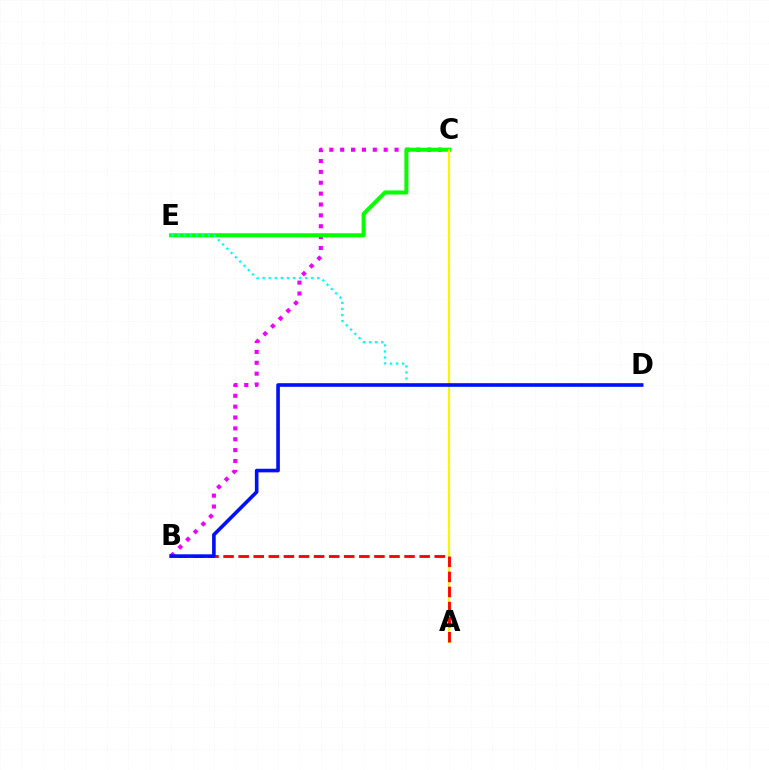{('B', 'C'): [{'color': '#ee00ff', 'line_style': 'dotted', 'thickness': 2.95}], ('C', 'E'): [{'color': '#08ff00', 'line_style': 'solid', 'thickness': 2.92}], ('A', 'C'): [{'color': '#fcf500', 'line_style': 'solid', 'thickness': 1.53}], ('A', 'B'): [{'color': '#ff0000', 'line_style': 'dashed', 'thickness': 2.05}], ('D', 'E'): [{'color': '#00fff6', 'line_style': 'dotted', 'thickness': 1.65}], ('B', 'D'): [{'color': '#0010ff', 'line_style': 'solid', 'thickness': 2.6}]}